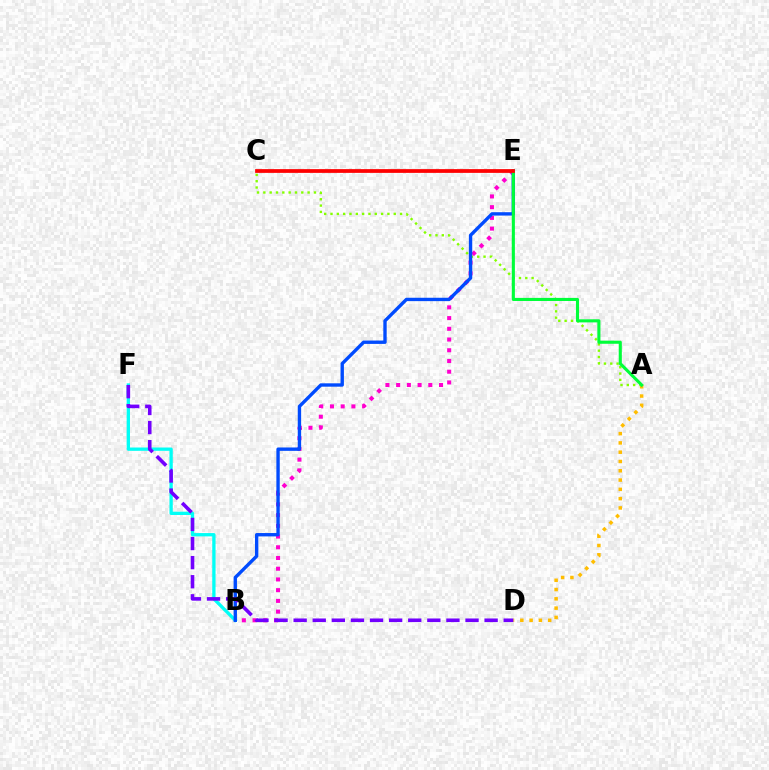{('A', 'D'): [{'color': '#ffbd00', 'line_style': 'dotted', 'thickness': 2.52}], ('B', 'F'): [{'color': '#00fff6', 'line_style': 'solid', 'thickness': 2.38}], ('A', 'C'): [{'color': '#84ff00', 'line_style': 'dotted', 'thickness': 1.72}], ('B', 'E'): [{'color': '#ff00cf', 'line_style': 'dotted', 'thickness': 2.91}, {'color': '#004bff', 'line_style': 'solid', 'thickness': 2.43}], ('A', 'E'): [{'color': '#00ff39', 'line_style': 'solid', 'thickness': 2.23}], ('C', 'E'): [{'color': '#ff0000', 'line_style': 'solid', 'thickness': 2.7}], ('D', 'F'): [{'color': '#7200ff', 'line_style': 'dashed', 'thickness': 2.59}]}